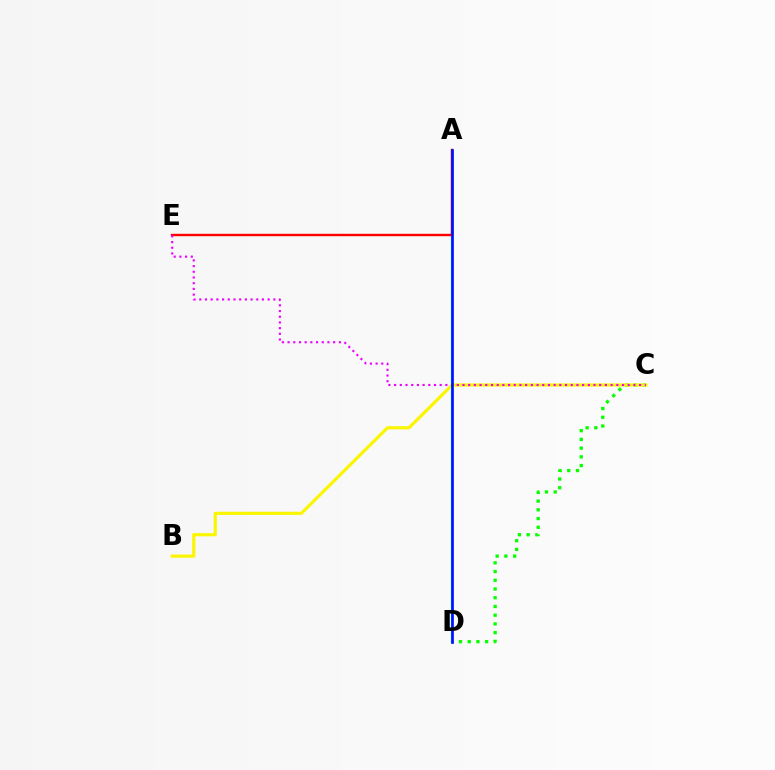{('C', 'D'): [{'color': '#08ff00', 'line_style': 'dotted', 'thickness': 2.37}], ('B', 'C'): [{'color': '#fcf500', 'line_style': 'solid', 'thickness': 2.28}], ('A', 'D'): [{'color': '#00fff6', 'line_style': 'solid', 'thickness': 1.59}, {'color': '#0010ff', 'line_style': 'solid', 'thickness': 1.92}], ('A', 'E'): [{'color': '#ff0000', 'line_style': 'solid', 'thickness': 1.72}], ('C', 'E'): [{'color': '#ee00ff', 'line_style': 'dotted', 'thickness': 1.55}]}